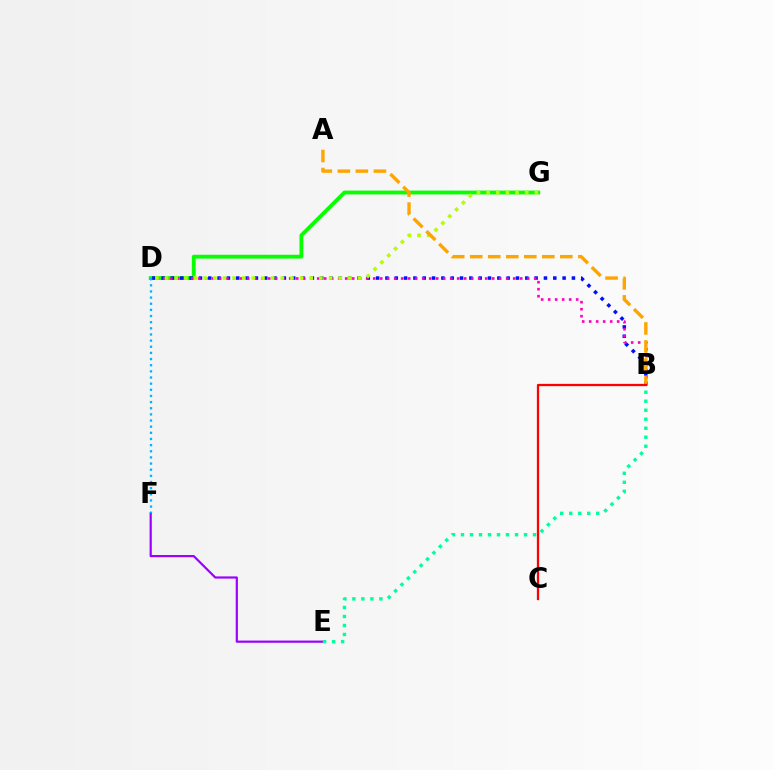{('D', 'G'): [{'color': '#08ff00', 'line_style': 'solid', 'thickness': 2.76}, {'color': '#b3ff00', 'line_style': 'dotted', 'thickness': 2.62}], ('B', 'D'): [{'color': '#0010ff', 'line_style': 'dotted', 'thickness': 2.53}, {'color': '#ff00bd', 'line_style': 'dotted', 'thickness': 1.9}], ('A', 'B'): [{'color': '#ffa500', 'line_style': 'dashed', 'thickness': 2.45}], ('E', 'F'): [{'color': '#9b00ff', 'line_style': 'solid', 'thickness': 1.58}], ('B', 'E'): [{'color': '#00ff9d', 'line_style': 'dotted', 'thickness': 2.45}], ('D', 'F'): [{'color': '#00b5ff', 'line_style': 'dotted', 'thickness': 1.67}], ('B', 'C'): [{'color': '#ff0000', 'line_style': 'solid', 'thickness': 1.63}]}